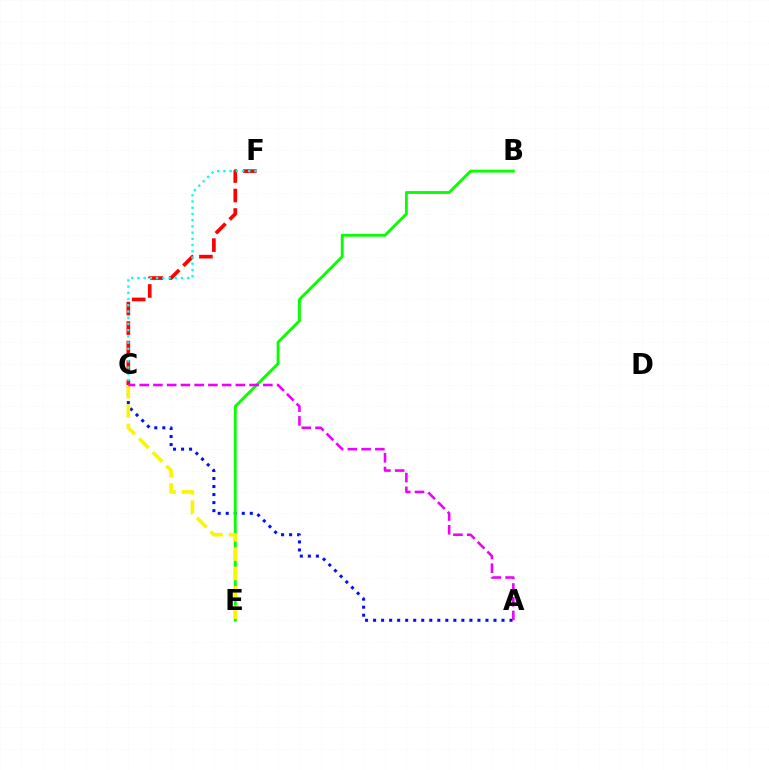{('A', 'C'): [{'color': '#0010ff', 'line_style': 'dotted', 'thickness': 2.18}, {'color': '#ee00ff', 'line_style': 'dashed', 'thickness': 1.87}], ('B', 'E'): [{'color': '#08ff00', 'line_style': 'solid', 'thickness': 2.06}], ('C', 'F'): [{'color': '#ff0000', 'line_style': 'dashed', 'thickness': 2.65}, {'color': '#00fff6', 'line_style': 'dotted', 'thickness': 1.69}], ('C', 'E'): [{'color': '#fcf500', 'line_style': 'dashed', 'thickness': 2.62}]}